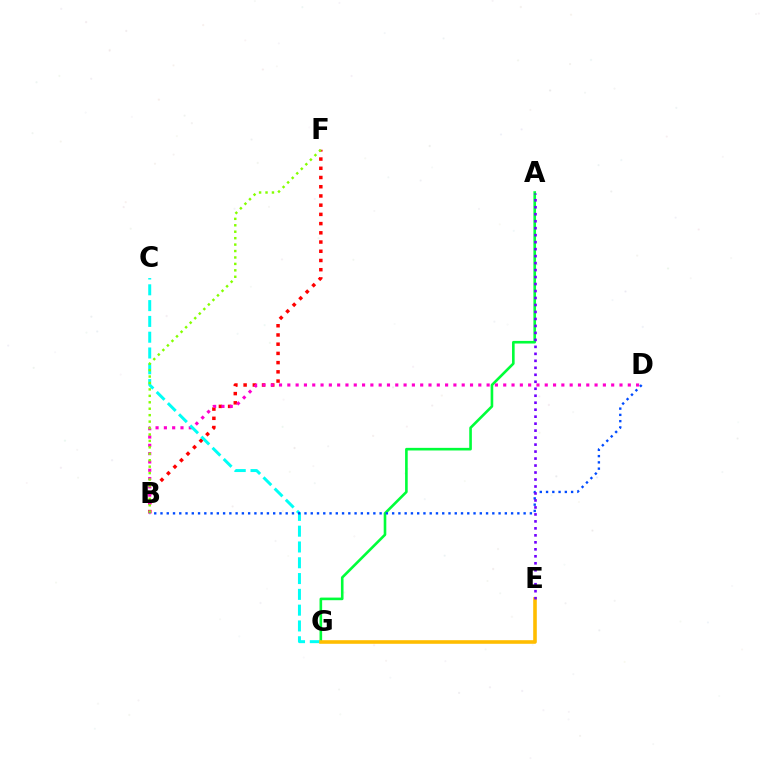{('B', 'F'): [{'color': '#ff0000', 'line_style': 'dotted', 'thickness': 2.51}, {'color': '#84ff00', 'line_style': 'dotted', 'thickness': 1.75}], ('A', 'G'): [{'color': '#00ff39', 'line_style': 'solid', 'thickness': 1.88}], ('B', 'D'): [{'color': '#ff00cf', 'line_style': 'dotted', 'thickness': 2.26}, {'color': '#004bff', 'line_style': 'dotted', 'thickness': 1.7}], ('C', 'G'): [{'color': '#00fff6', 'line_style': 'dashed', 'thickness': 2.15}], ('E', 'G'): [{'color': '#ffbd00', 'line_style': 'solid', 'thickness': 2.59}], ('A', 'E'): [{'color': '#7200ff', 'line_style': 'dotted', 'thickness': 1.9}]}